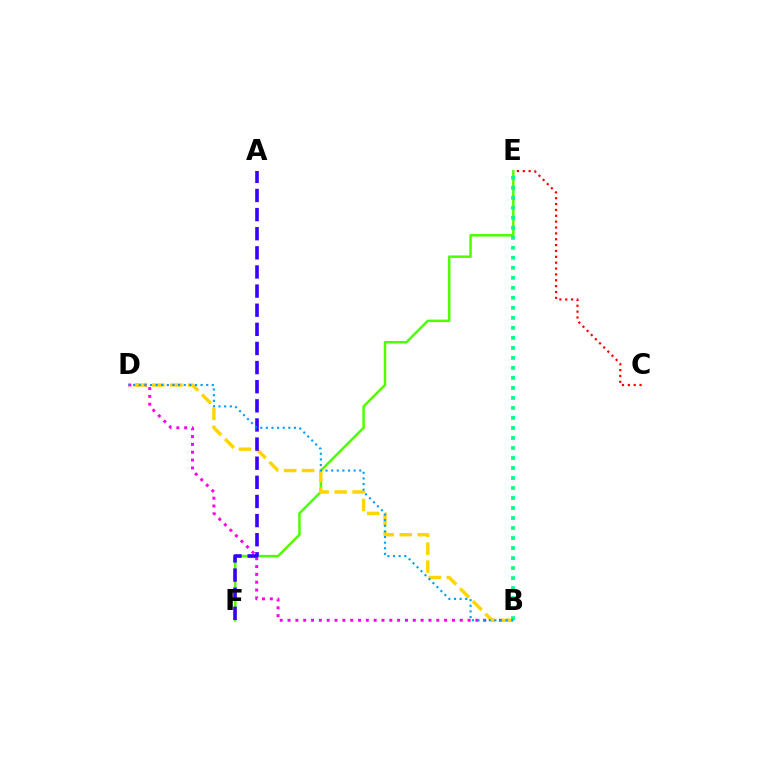{('E', 'F'): [{'color': '#4fff00', 'line_style': 'solid', 'thickness': 1.79}], ('C', 'E'): [{'color': '#ff0000', 'line_style': 'dotted', 'thickness': 1.59}], ('B', 'D'): [{'color': '#ff00ed', 'line_style': 'dotted', 'thickness': 2.13}, {'color': '#ffd500', 'line_style': 'dashed', 'thickness': 2.44}, {'color': '#009eff', 'line_style': 'dotted', 'thickness': 1.53}], ('A', 'F'): [{'color': '#3700ff', 'line_style': 'dashed', 'thickness': 2.6}], ('B', 'E'): [{'color': '#00ff86', 'line_style': 'dotted', 'thickness': 2.72}]}